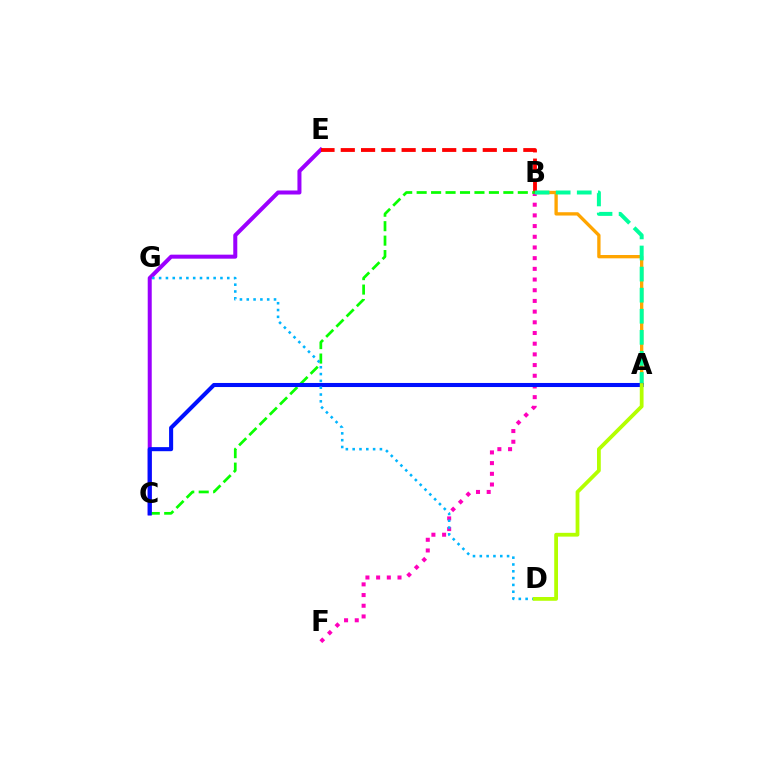{('C', 'E'): [{'color': '#9b00ff', 'line_style': 'solid', 'thickness': 2.89}], ('A', 'B'): [{'color': '#ffa500', 'line_style': 'solid', 'thickness': 2.39}, {'color': '#00ff9d', 'line_style': 'dashed', 'thickness': 2.86}], ('B', 'F'): [{'color': '#ff00bd', 'line_style': 'dotted', 'thickness': 2.9}], ('B', 'E'): [{'color': '#ff0000', 'line_style': 'dashed', 'thickness': 2.76}], ('B', 'C'): [{'color': '#08ff00', 'line_style': 'dashed', 'thickness': 1.96}], ('A', 'C'): [{'color': '#0010ff', 'line_style': 'solid', 'thickness': 2.93}], ('D', 'G'): [{'color': '#00b5ff', 'line_style': 'dotted', 'thickness': 1.85}], ('A', 'D'): [{'color': '#b3ff00', 'line_style': 'solid', 'thickness': 2.72}]}